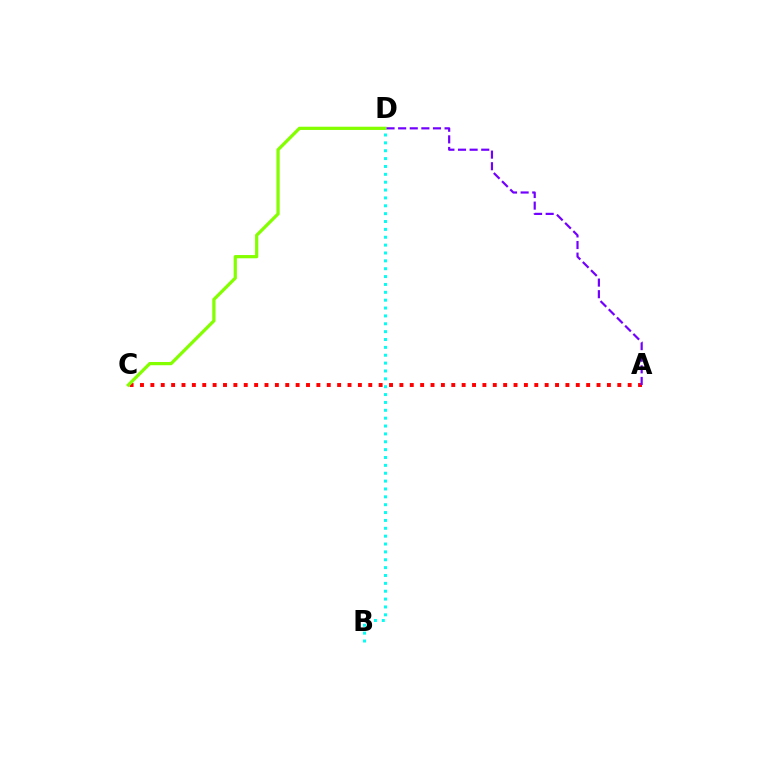{('A', 'C'): [{'color': '#ff0000', 'line_style': 'dotted', 'thickness': 2.82}], ('C', 'D'): [{'color': '#84ff00', 'line_style': 'solid', 'thickness': 2.33}], ('A', 'D'): [{'color': '#7200ff', 'line_style': 'dashed', 'thickness': 1.58}], ('B', 'D'): [{'color': '#00fff6', 'line_style': 'dotted', 'thickness': 2.14}]}